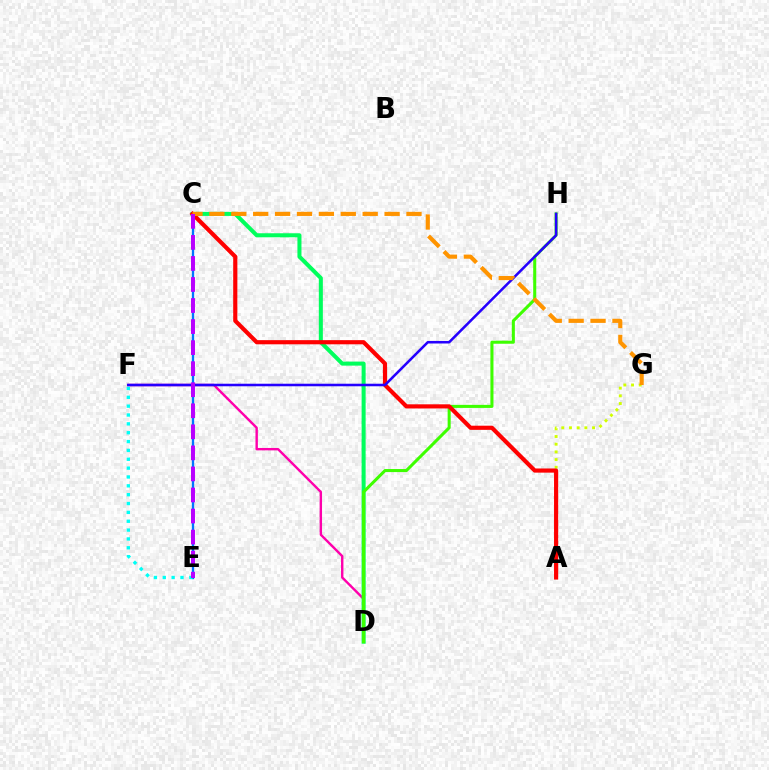{('A', 'G'): [{'color': '#d1ff00', 'line_style': 'dotted', 'thickness': 2.09}], ('D', 'F'): [{'color': '#ff00ac', 'line_style': 'solid', 'thickness': 1.73}], ('C', 'D'): [{'color': '#00ff5c', 'line_style': 'solid', 'thickness': 2.9}], ('D', 'H'): [{'color': '#3dff00', 'line_style': 'solid', 'thickness': 2.2}], ('C', 'E'): [{'color': '#0074ff', 'line_style': 'solid', 'thickness': 1.66}, {'color': '#b900ff', 'line_style': 'dashed', 'thickness': 2.86}], ('A', 'C'): [{'color': '#ff0000', 'line_style': 'solid', 'thickness': 2.99}], ('F', 'H'): [{'color': '#2500ff', 'line_style': 'solid', 'thickness': 1.83}], ('E', 'F'): [{'color': '#00fff6', 'line_style': 'dotted', 'thickness': 2.41}], ('C', 'G'): [{'color': '#ff9400', 'line_style': 'dashed', 'thickness': 2.98}]}